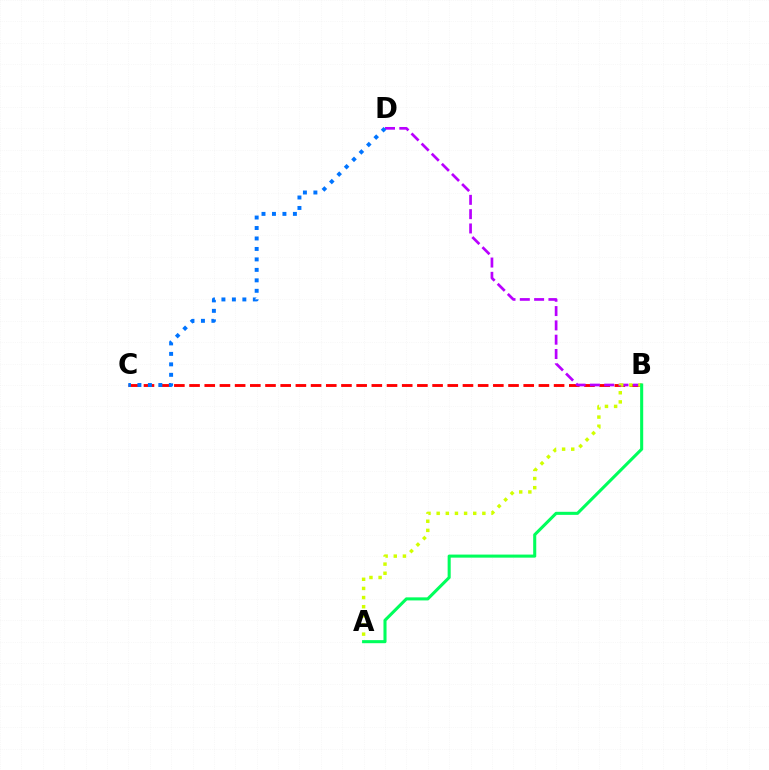{('B', 'C'): [{'color': '#ff0000', 'line_style': 'dashed', 'thickness': 2.06}], ('B', 'D'): [{'color': '#b900ff', 'line_style': 'dashed', 'thickness': 1.94}], ('A', 'B'): [{'color': '#d1ff00', 'line_style': 'dotted', 'thickness': 2.48}, {'color': '#00ff5c', 'line_style': 'solid', 'thickness': 2.21}], ('C', 'D'): [{'color': '#0074ff', 'line_style': 'dotted', 'thickness': 2.84}]}